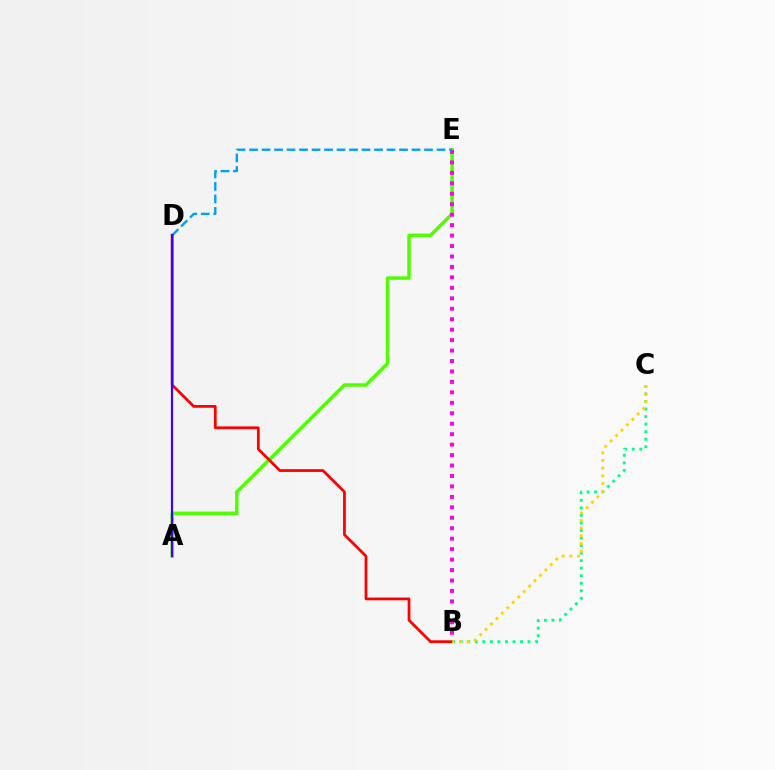{('A', 'E'): [{'color': '#4fff00', 'line_style': 'solid', 'thickness': 2.49}], ('B', 'C'): [{'color': '#00ff86', 'line_style': 'dotted', 'thickness': 2.05}, {'color': '#ffd500', 'line_style': 'dotted', 'thickness': 2.08}], ('B', 'E'): [{'color': '#ff00ed', 'line_style': 'dotted', 'thickness': 2.84}], ('D', 'E'): [{'color': '#009eff', 'line_style': 'dashed', 'thickness': 1.7}], ('B', 'D'): [{'color': '#ff0000', 'line_style': 'solid', 'thickness': 1.99}], ('A', 'D'): [{'color': '#3700ff', 'line_style': 'solid', 'thickness': 1.58}]}